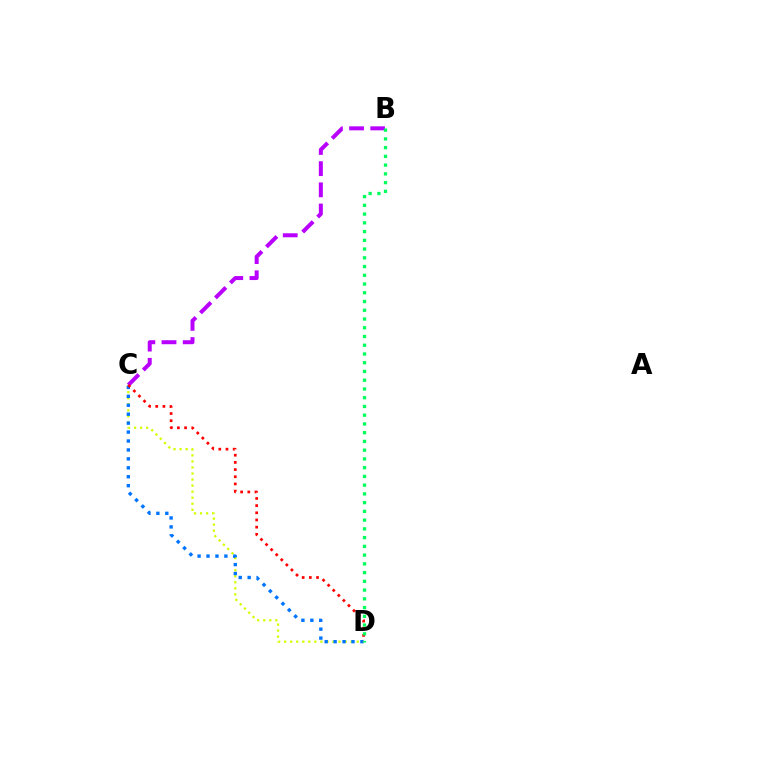{('B', 'C'): [{'color': '#b900ff', 'line_style': 'dashed', 'thickness': 2.88}], ('C', 'D'): [{'color': '#d1ff00', 'line_style': 'dotted', 'thickness': 1.64}, {'color': '#0074ff', 'line_style': 'dotted', 'thickness': 2.43}, {'color': '#ff0000', 'line_style': 'dotted', 'thickness': 1.95}], ('B', 'D'): [{'color': '#00ff5c', 'line_style': 'dotted', 'thickness': 2.38}]}